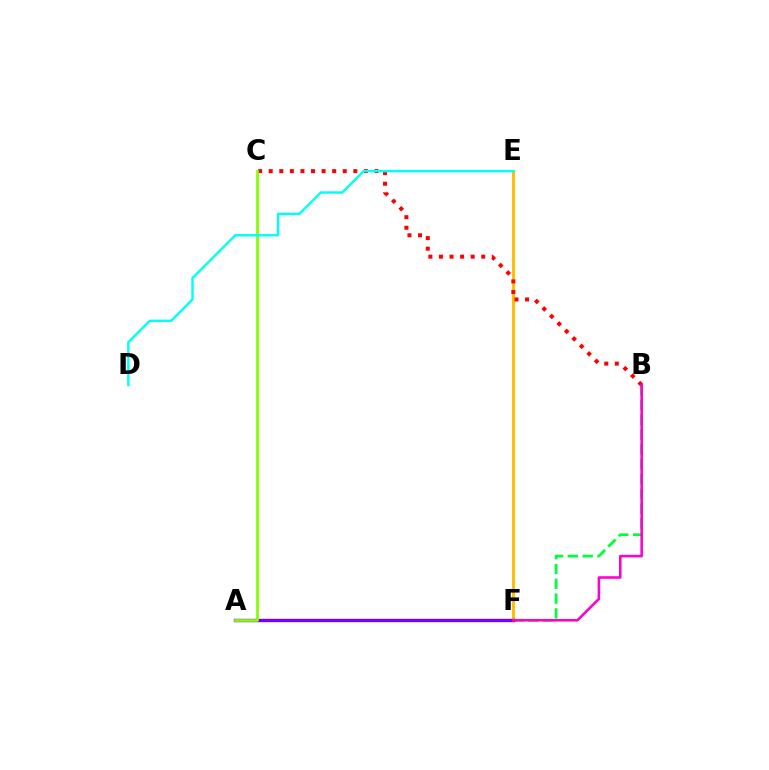{('E', 'F'): [{'color': '#ffbd00', 'line_style': 'solid', 'thickness': 2.09}], ('B', 'F'): [{'color': '#00ff39', 'line_style': 'dashed', 'thickness': 2.01}, {'color': '#ff00cf', 'line_style': 'solid', 'thickness': 1.86}], ('A', 'F'): [{'color': '#004bff', 'line_style': 'dotted', 'thickness': 2.04}, {'color': '#7200ff', 'line_style': 'solid', 'thickness': 2.43}], ('B', 'C'): [{'color': '#ff0000', 'line_style': 'dotted', 'thickness': 2.87}], ('A', 'C'): [{'color': '#84ff00', 'line_style': 'solid', 'thickness': 1.96}], ('D', 'E'): [{'color': '#00fff6', 'line_style': 'solid', 'thickness': 1.74}]}